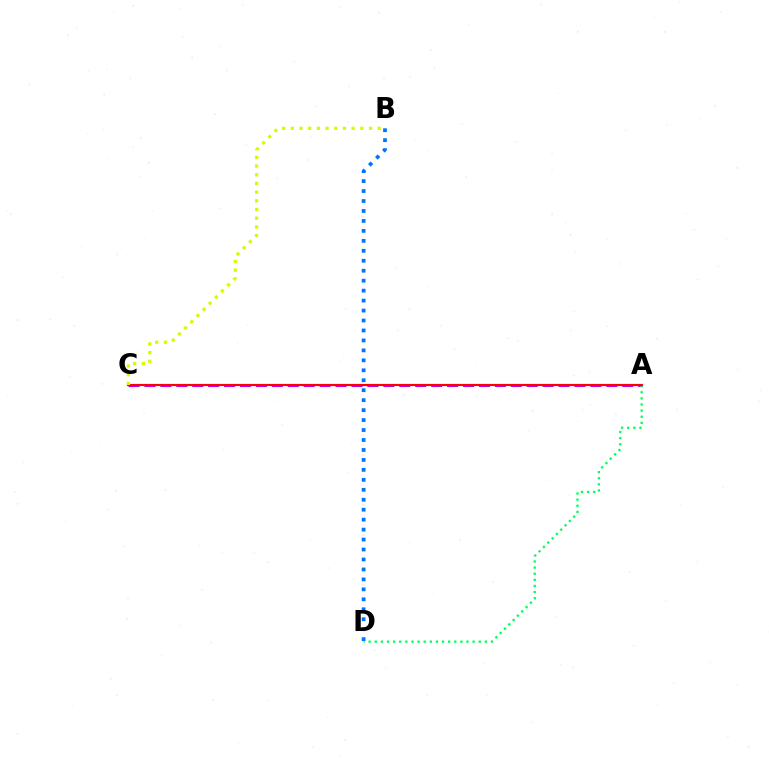{('A', 'C'): [{'color': '#b900ff', 'line_style': 'dashed', 'thickness': 2.16}, {'color': '#ff0000', 'line_style': 'solid', 'thickness': 1.54}], ('A', 'D'): [{'color': '#00ff5c', 'line_style': 'dotted', 'thickness': 1.66}], ('B', 'D'): [{'color': '#0074ff', 'line_style': 'dotted', 'thickness': 2.71}], ('B', 'C'): [{'color': '#d1ff00', 'line_style': 'dotted', 'thickness': 2.36}]}